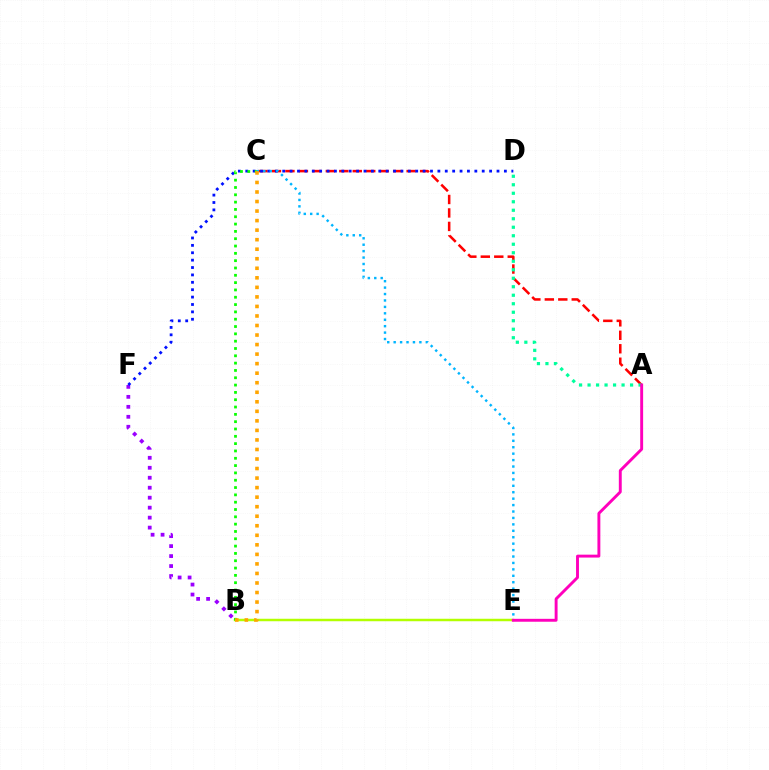{('A', 'C'): [{'color': '#ff0000', 'line_style': 'dashed', 'thickness': 1.83}], ('B', 'F'): [{'color': '#9b00ff', 'line_style': 'dotted', 'thickness': 2.71}], ('B', 'E'): [{'color': '#b3ff00', 'line_style': 'solid', 'thickness': 1.78}], ('A', 'D'): [{'color': '#00ff9d', 'line_style': 'dotted', 'thickness': 2.31}], ('D', 'F'): [{'color': '#0010ff', 'line_style': 'dotted', 'thickness': 2.01}], ('B', 'C'): [{'color': '#08ff00', 'line_style': 'dotted', 'thickness': 1.99}, {'color': '#ffa500', 'line_style': 'dotted', 'thickness': 2.59}], ('C', 'E'): [{'color': '#00b5ff', 'line_style': 'dotted', 'thickness': 1.75}], ('A', 'E'): [{'color': '#ff00bd', 'line_style': 'solid', 'thickness': 2.09}]}